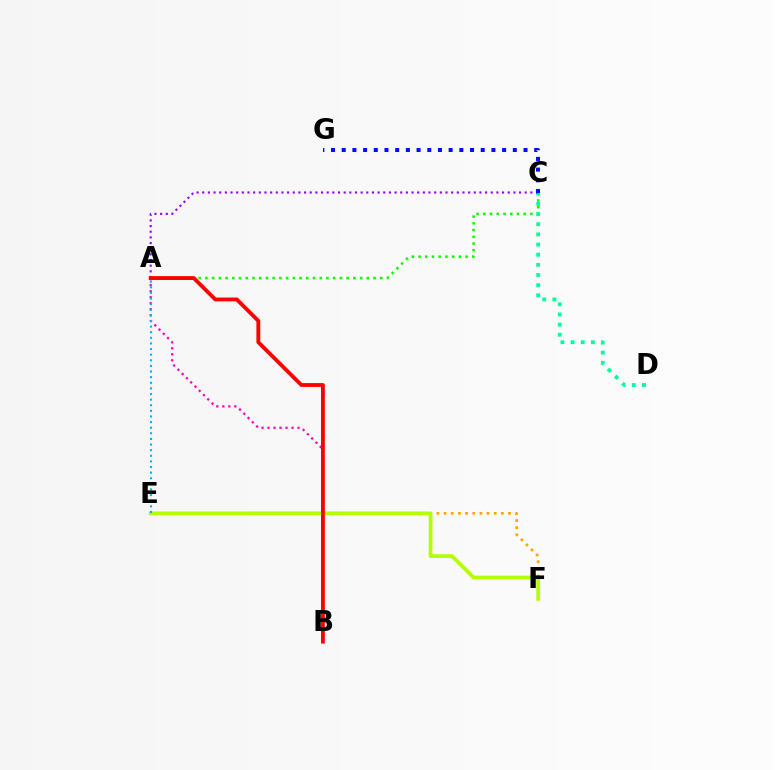{('E', 'F'): [{'color': '#ffa500', 'line_style': 'dotted', 'thickness': 1.95}, {'color': '#b3ff00', 'line_style': 'solid', 'thickness': 2.68}], ('A', 'B'): [{'color': '#ff00bd', 'line_style': 'dotted', 'thickness': 1.63}, {'color': '#ff0000', 'line_style': 'solid', 'thickness': 2.77}], ('A', 'C'): [{'color': '#08ff00', 'line_style': 'dotted', 'thickness': 1.83}, {'color': '#9b00ff', 'line_style': 'dotted', 'thickness': 1.54}], ('C', 'D'): [{'color': '#00ff9d', 'line_style': 'dotted', 'thickness': 2.76}], ('A', 'E'): [{'color': '#00b5ff', 'line_style': 'dotted', 'thickness': 1.53}], ('C', 'G'): [{'color': '#0010ff', 'line_style': 'dotted', 'thickness': 2.91}]}